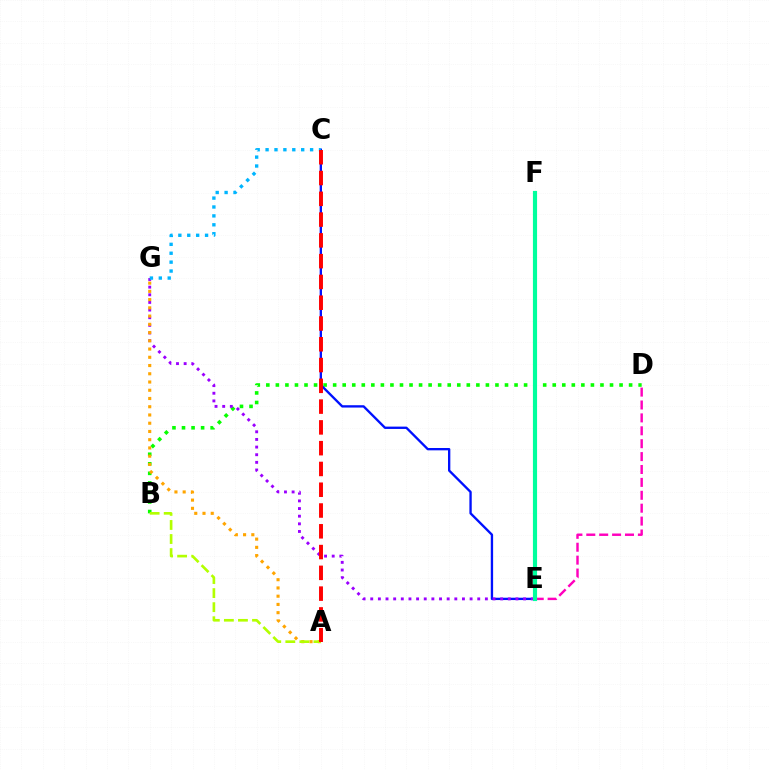{('B', 'D'): [{'color': '#08ff00', 'line_style': 'dotted', 'thickness': 2.59}], ('C', 'E'): [{'color': '#0010ff', 'line_style': 'solid', 'thickness': 1.68}], ('E', 'G'): [{'color': '#9b00ff', 'line_style': 'dotted', 'thickness': 2.08}], ('A', 'G'): [{'color': '#ffa500', 'line_style': 'dotted', 'thickness': 2.24}], ('C', 'G'): [{'color': '#00b5ff', 'line_style': 'dotted', 'thickness': 2.42}], ('A', 'B'): [{'color': '#b3ff00', 'line_style': 'dashed', 'thickness': 1.91}], ('D', 'E'): [{'color': '#ff00bd', 'line_style': 'dashed', 'thickness': 1.75}], ('E', 'F'): [{'color': '#00ff9d', 'line_style': 'solid', 'thickness': 2.98}], ('A', 'C'): [{'color': '#ff0000', 'line_style': 'dashed', 'thickness': 2.82}]}